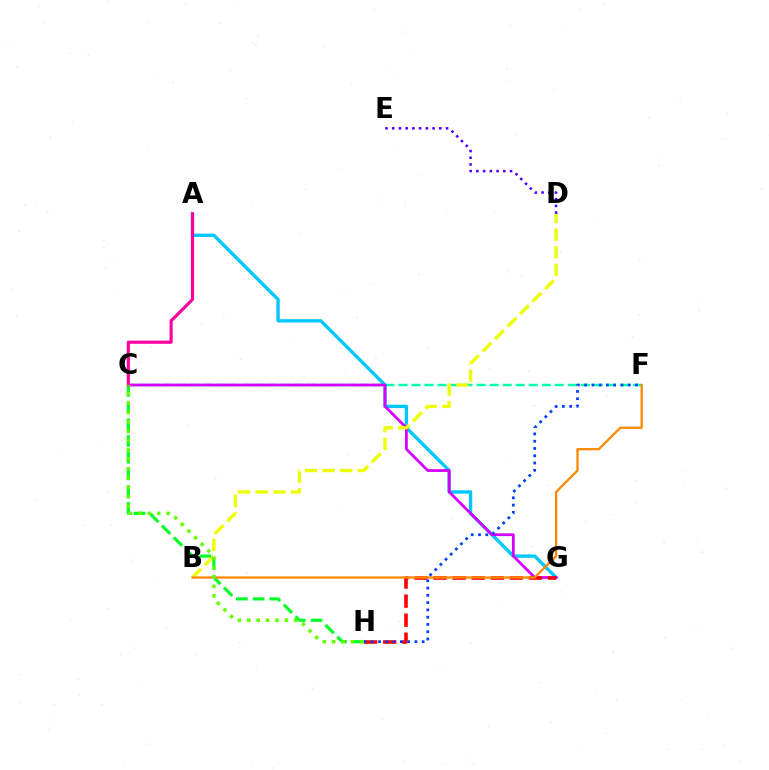{('C', 'F'): [{'color': '#00ffaf', 'line_style': 'dashed', 'thickness': 1.77}], ('A', 'G'): [{'color': '#00c7ff', 'line_style': 'solid', 'thickness': 2.42}], ('C', 'G'): [{'color': '#d600ff', 'line_style': 'solid', 'thickness': 2.0}], ('B', 'D'): [{'color': '#eeff00', 'line_style': 'dashed', 'thickness': 2.4}], ('C', 'H'): [{'color': '#00ff27', 'line_style': 'dashed', 'thickness': 2.27}, {'color': '#66ff00', 'line_style': 'dotted', 'thickness': 2.55}], ('G', 'H'): [{'color': '#ff0000', 'line_style': 'dashed', 'thickness': 2.59}], ('D', 'E'): [{'color': '#4f00ff', 'line_style': 'dotted', 'thickness': 1.83}], ('A', 'C'): [{'color': '#ff00a0', 'line_style': 'solid', 'thickness': 2.27}], ('B', 'F'): [{'color': '#ff8800', 'line_style': 'solid', 'thickness': 1.65}], ('F', 'H'): [{'color': '#003fff', 'line_style': 'dotted', 'thickness': 1.98}]}